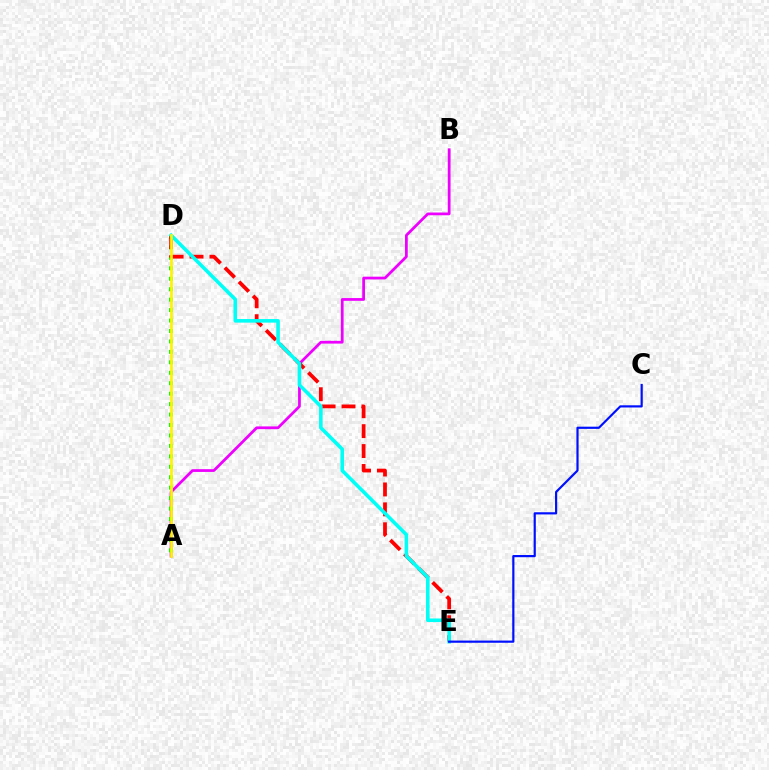{('A', 'B'): [{'color': '#ee00ff', 'line_style': 'solid', 'thickness': 1.98}], ('A', 'D'): [{'color': '#08ff00', 'line_style': 'dotted', 'thickness': 2.84}, {'color': '#fcf500', 'line_style': 'solid', 'thickness': 1.95}], ('D', 'E'): [{'color': '#ff0000', 'line_style': 'dashed', 'thickness': 2.71}, {'color': '#00fff6', 'line_style': 'solid', 'thickness': 2.59}], ('C', 'E'): [{'color': '#0010ff', 'line_style': 'solid', 'thickness': 1.58}]}